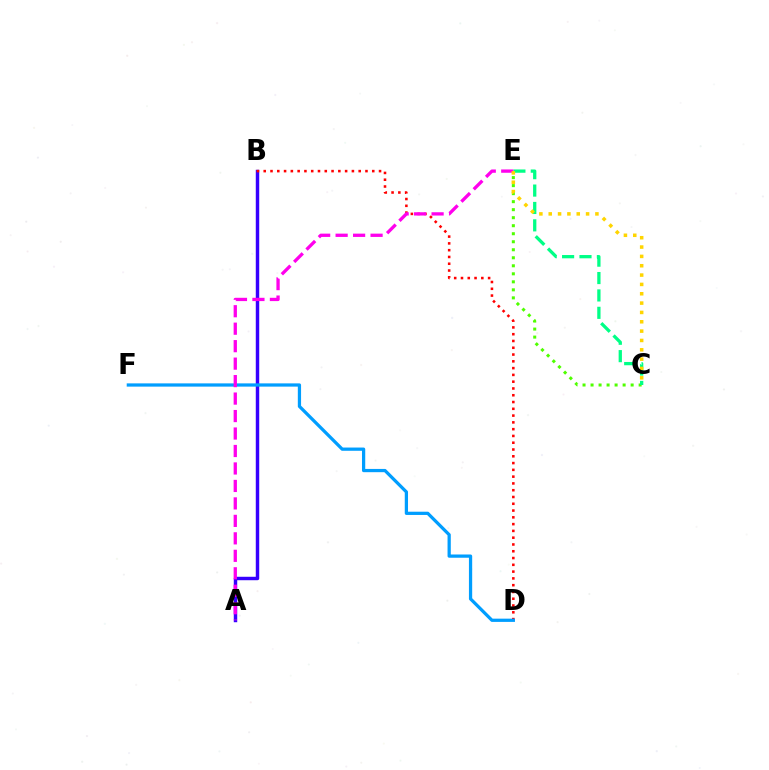{('A', 'B'): [{'color': '#3700ff', 'line_style': 'solid', 'thickness': 2.48}], ('C', 'E'): [{'color': '#4fff00', 'line_style': 'dotted', 'thickness': 2.18}, {'color': '#00ff86', 'line_style': 'dashed', 'thickness': 2.36}, {'color': '#ffd500', 'line_style': 'dotted', 'thickness': 2.54}], ('B', 'D'): [{'color': '#ff0000', 'line_style': 'dotted', 'thickness': 1.84}], ('D', 'F'): [{'color': '#009eff', 'line_style': 'solid', 'thickness': 2.34}], ('A', 'E'): [{'color': '#ff00ed', 'line_style': 'dashed', 'thickness': 2.37}]}